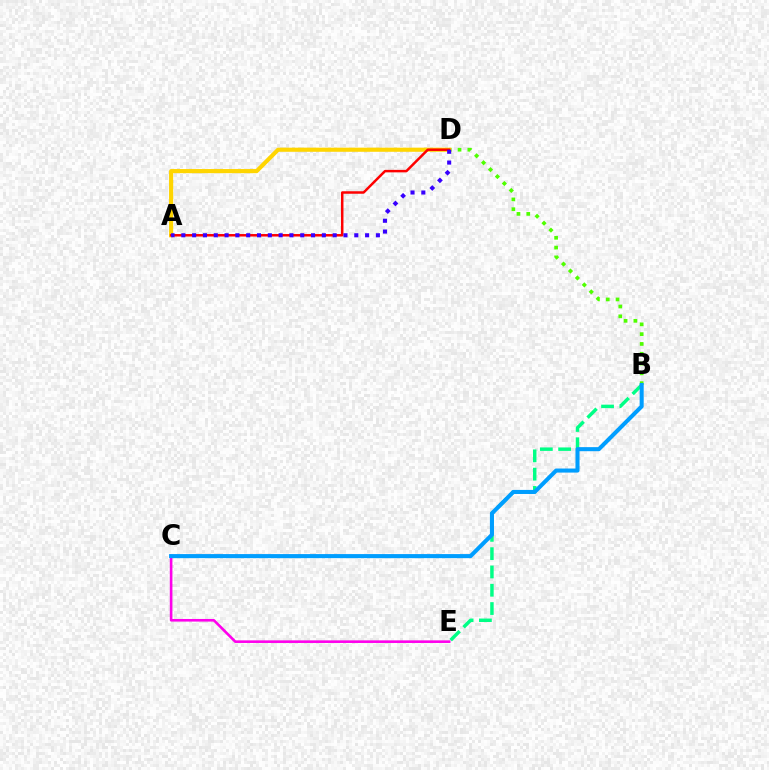{('B', 'E'): [{'color': '#00ff86', 'line_style': 'dashed', 'thickness': 2.49}], ('B', 'D'): [{'color': '#4fff00', 'line_style': 'dotted', 'thickness': 2.66}], ('A', 'D'): [{'color': '#ffd500', 'line_style': 'solid', 'thickness': 2.97}, {'color': '#ff0000', 'line_style': 'solid', 'thickness': 1.79}, {'color': '#3700ff', 'line_style': 'dotted', 'thickness': 2.94}], ('C', 'E'): [{'color': '#ff00ed', 'line_style': 'solid', 'thickness': 1.88}], ('B', 'C'): [{'color': '#009eff', 'line_style': 'solid', 'thickness': 2.92}]}